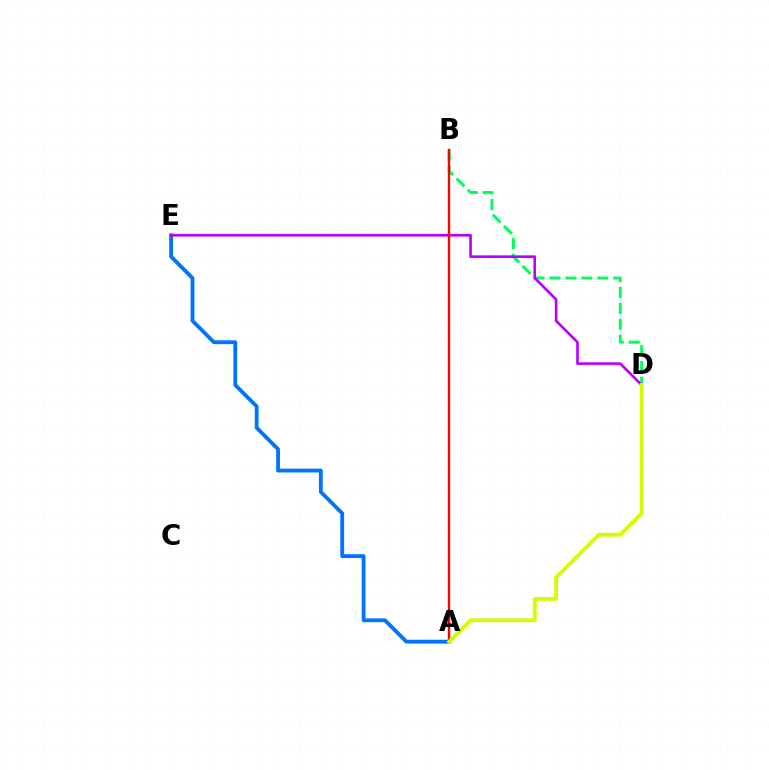{('B', 'D'): [{'color': '#00ff5c', 'line_style': 'dashed', 'thickness': 2.16}], ('A', 'E'): [{'color': '#0074ff', 'line_style': 'solid', 'thickness': 2.76}], ('D', 'E'): [{'color': '#b900ff', 'line_style': 'solid', 'thickness': 1.91}], ('A', 'B'): [{'color': '#ff0000', 'line_style': 'solid', 'thickness': 1.73}], ('A', 'D'): [{'color': '#d1ff00', 'line_style': 'solid', 'thickness': 2.73}]}